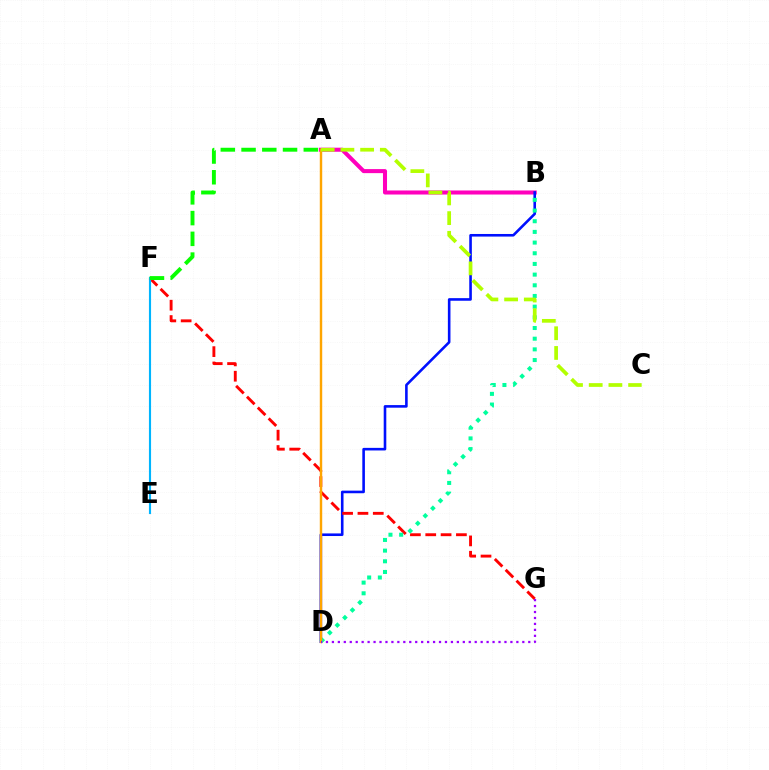{('A', 'B'): [{'color': '#ff00bd', 'line_style': 'solid', 'thickness': 2.91}], ('B', 'D'): [{'color': '#0010ff', 'line_style': 'solid', 'thickness': 1.87}, {'color': '#00ff9d', 'line_style': 'dotted', 'thickness': 2.9}], ('F', 'G'): [{'color': '#ff0000', 'line_style': 'dashed', 'thickness': 2.08}], ('E', 'F'): [{'color': '#00b5ff', 'line_style': 'solid', 'thickness': 1.54}], ('A', 'D'): [{'color': '#ffa500', 'line_style': 'solid', 'thickness': 1.75}], ('D', 'G'): [{'color': '#9b00ff', 'line_style': 'dotted', 'thickness': 1.62}], ('A', 'C'): [{'color': '#b3ff00', 'line_style': 'dashed', 'thickness': 2.68}], ('A', 'F'): [{'color': '#08ff00', 'line_style': 'dashed', 'thickness': 2.82}]}